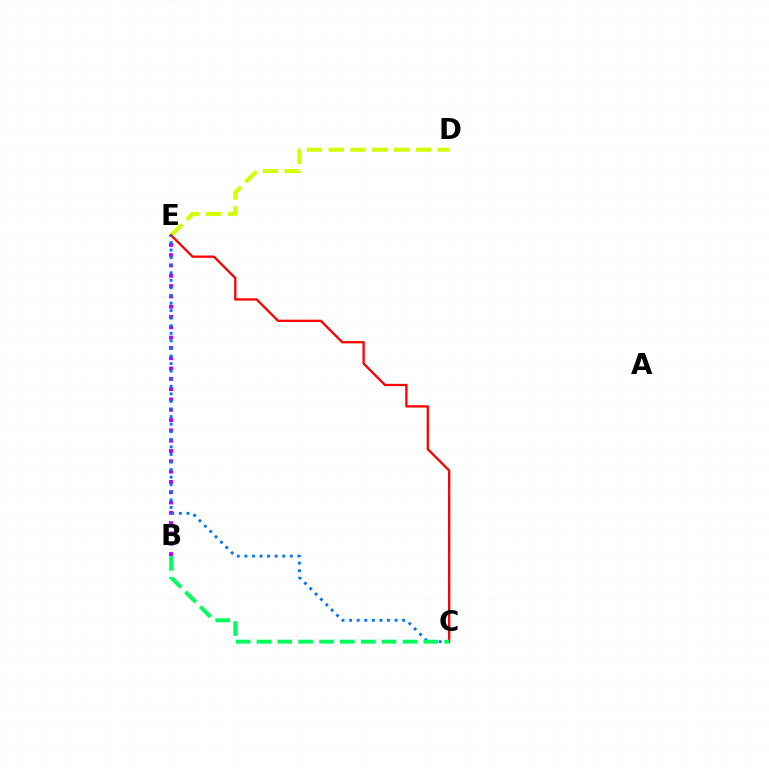{('B', 'E'): [{'color': '#b900ff', 'line_style': 'dotted', 'thickness': 2.8}], ('D', 'E'): [{'color': '#d1ff00', 'line_style': 'dashed', 'thickness': 2.96}], ('C', 'E'): [{'color': '#ff0000', 'line_style': 'solid', 'thickness': 1.66}, {'color': '#0074ff', 'line_style': 'dotted', 'thickness': 2.06}], ('B', 'C'): [{'color': '#00ff5c', 'line_style': 'dashed', 'thickness': 2.83}]}